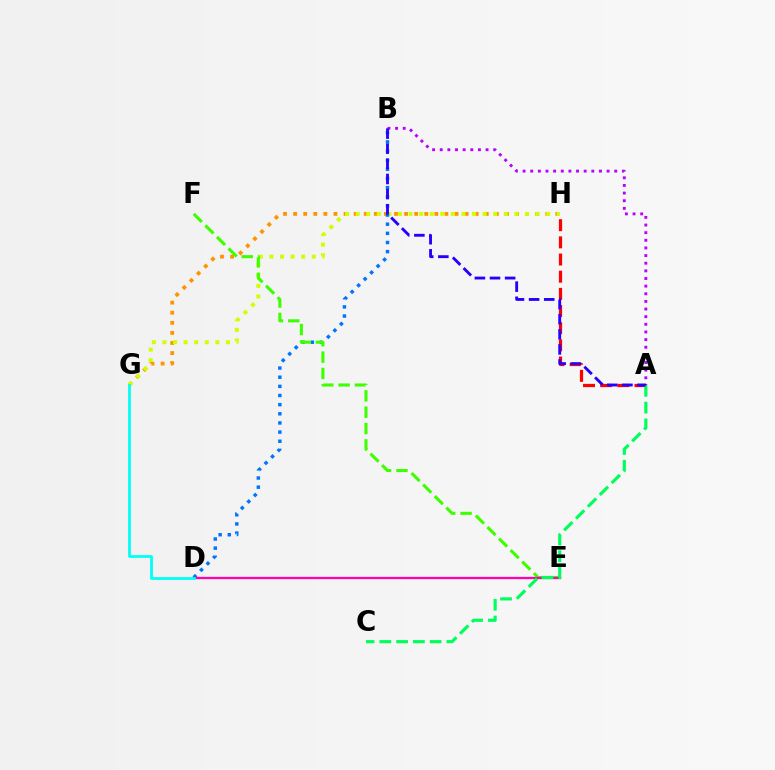{('G', 'H'): [{'color': '#ff9400', 'line_style': 'dotted', 'thickness': 2.74}, {'color': '#d1ff00', 'line_style': 'dotted', 'thickness': 2.88}], ('A', 'H'): [{'color': '#ff0000', 'line_style': 'dashed', 'thickness': 2.33}], ('B', 'D'): [{'color': '#0074ff', 'line_style': 'dotted', 'thickness': 2.49}], ('E', 'F'): [{'color': '#3dff00', 'line_style': 'dashed', 'thickness': 2.22}], ('D', 'E'): [{'color': '#ff00ac', 'line_style': 'solid', 'thickness': 1.64}], ('A', 'B'): [{'color': '#b900ff', 'line_style': 'dotted', 'thickness': 2.08}, {'color': '#2500ff', 'line_style': 'dashed', 'thickness': 2.05}], ('A', 'C'): [{'color': '#00ff5c', 'line_style': 'dashed', 'thickness': 2.28}], ('D', 'G'): [{'color': '#00fff6', 'line_style': 'solid', 'thickness': 1.99}]}